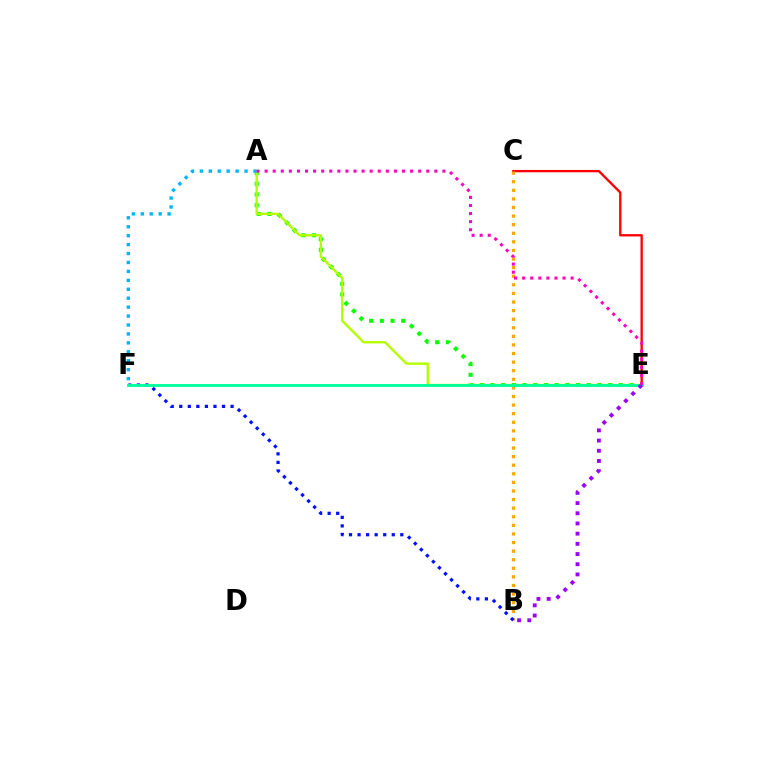{('A', 'E'): [{'color': '#08ff00', 'line_style': 'dotted', 'thickness': 2.91}, {'color': '#b3ff00', 'line_style': 'solid', 'thickness': 1.72}, {'color': '#ff00bd', 'line_style': 'dotted', 'thickness': 2.2}], ('C', 'E'): [{'color': '#ff0000', 'line_style': 'solid', 'thickness': 1.67}], ('B', 'C'): [{'color': '#ffa500', 'line_style': 'dotted', 'thickness': 2.33}], ('B', 'F'): [{'color': '#0010ff', 'line_style': 'dotted', 'thickness': 2.32}], ('E', 'F'): [{'color': '#00ff9d', 'line_style': 'solid', 'thickness': 2.05}], ('B', 'E'): [{'color': '#9b00ff', 'line_style': 'dotted', 'thickness': 2.77}], ('A', 'F'): [{'color': '#00b5ff', 'line_style': 'dotted', 'thickness': 2.43}]}